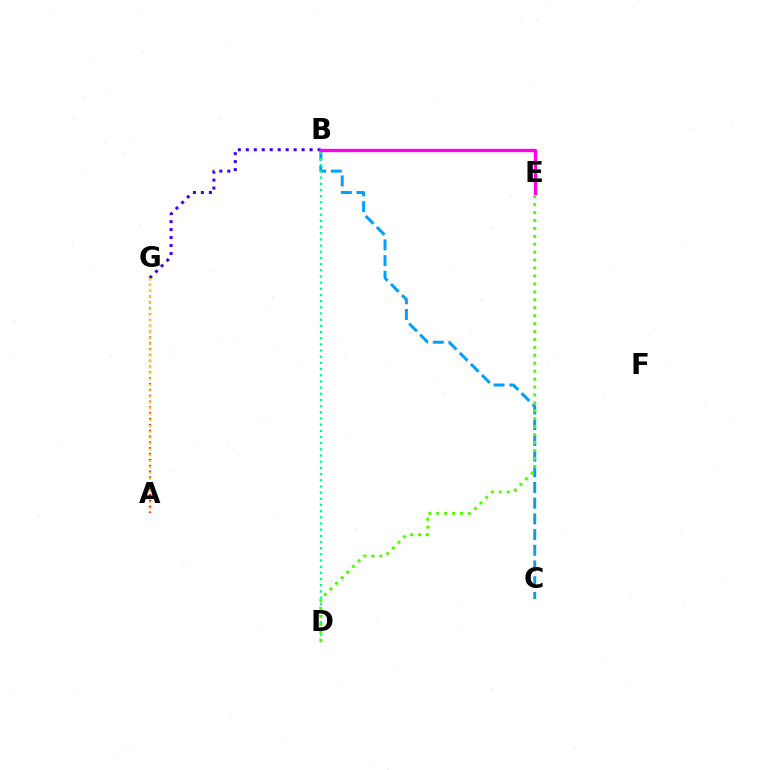{('B', 'G'): [{'color': '#3700ff', 'line_style': 'dotted', 'thickness': 2.17}], ('A', 'G'): [{'color': '#ff0000', 'line_style': 'dotted', 'thickness': 1.59}, {'color': '#ffd500', 'line_style': 'dotted', 'thickness': 1.59}], ('B', 'C'): [{'color': '#009eff', 'line_style': 'dashed', 'thickness': 2.13}], ('B', 'D'): [{'color': '#00ff86', 'line_style': 'dotted', 'thickness': 1.68}], ('B', 'E'): [{'color': '#ff00ed', 'line_style': 'solid', 'thickness': 2.4}], ('D', 'E'): [{'color': '#4fff00', 'line_style': 'dotted', 'thickness': 2.15}]}